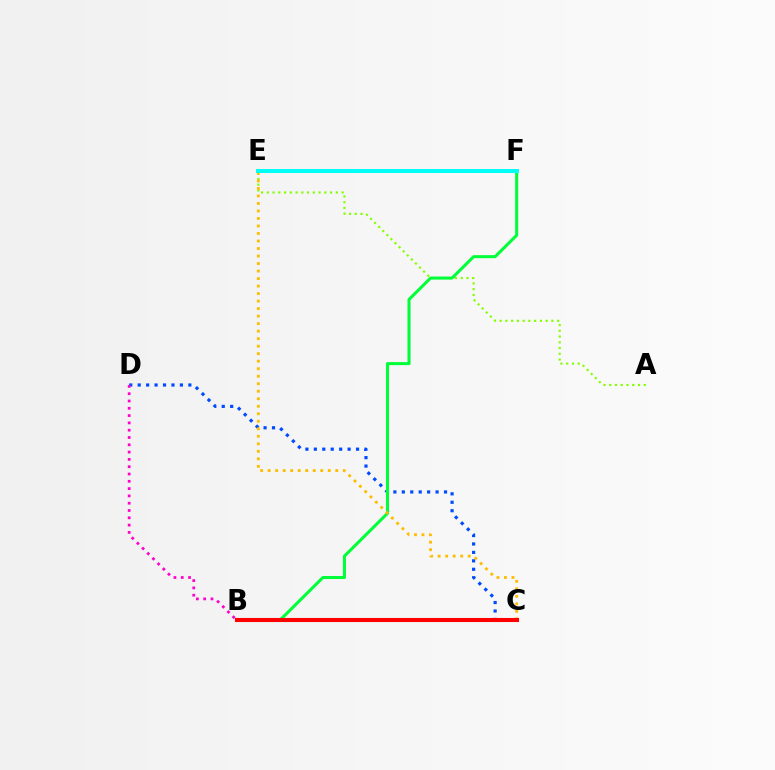{('A', 'E'): [{'color': '#84ff00', 'line_style': 'dotted', 'thickness': 1.56}], ('B', 'C'): [{'color': '#7200ff', 'line_style': 'solid', 'thickness': 2.8}, {'color': '#ff0000', 'line_style': 'solid', 'thickness': 2.93}], ('C', 'D'): [{'color': '#004bff', 'line_style': 'dotted', 'thickness': 2.29}], ('B', 'F'): [{'color': '#00ff39', 'line_style': 'solid', 'thickness': 2.19}], ('B', 'D'): [{'color': '#ff00cf', 'line_style': 'dotted', 'thickness': 1.98}], ('C', 'E'): [{'color': '#ffbd00', 'line_style': 'dotted', 'thickness': 2.04}], ('E', 'F'): [{'color': '#00fff6', 'line_style': 'solid', 'thickness': 2.86}]}